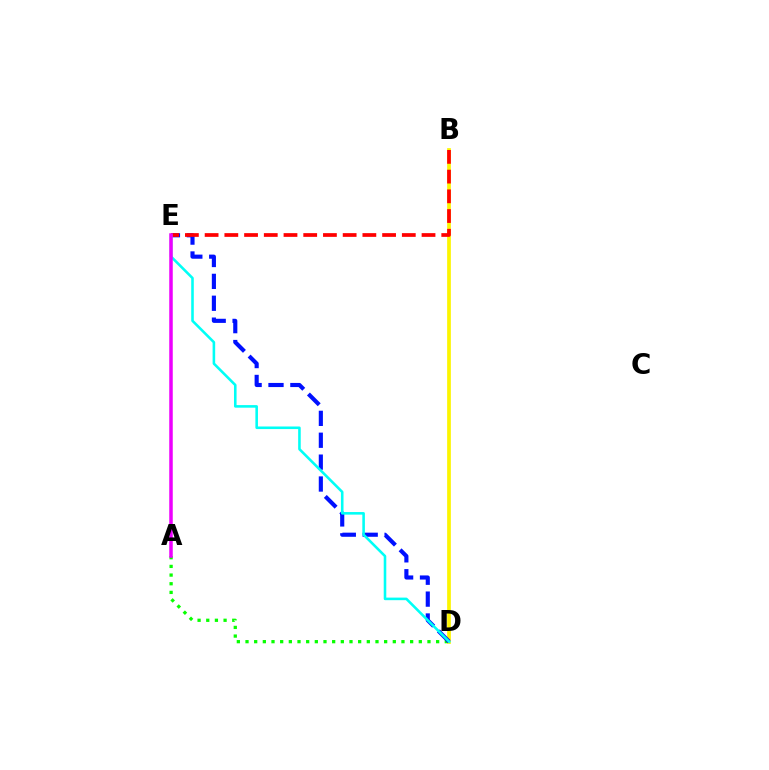{('A', 'D'): [{'color': '#08ff00', 'line_style': 'dotted', 'thickness': 2.35}], ('B', 'D'): [{'color': '#fcf500', 'line_style': 'solid', 'thickness': 2.67}], ('D', 'E'): [{'color': '#0010ff', 'line_style': 'dashed', 'thickness': 2.97}, {'color': '#00fff6', 'line_style': 'solid', 'thickness': 1.86}], ('B', 'E'): [{'color': '#ff0000', 'line_style': 'dashed', 'thickness': 2.68}], ('A', 'E'): [{'color': '#ee00ff', 'line_style': 'solid', 'thickness': 2.53}]}